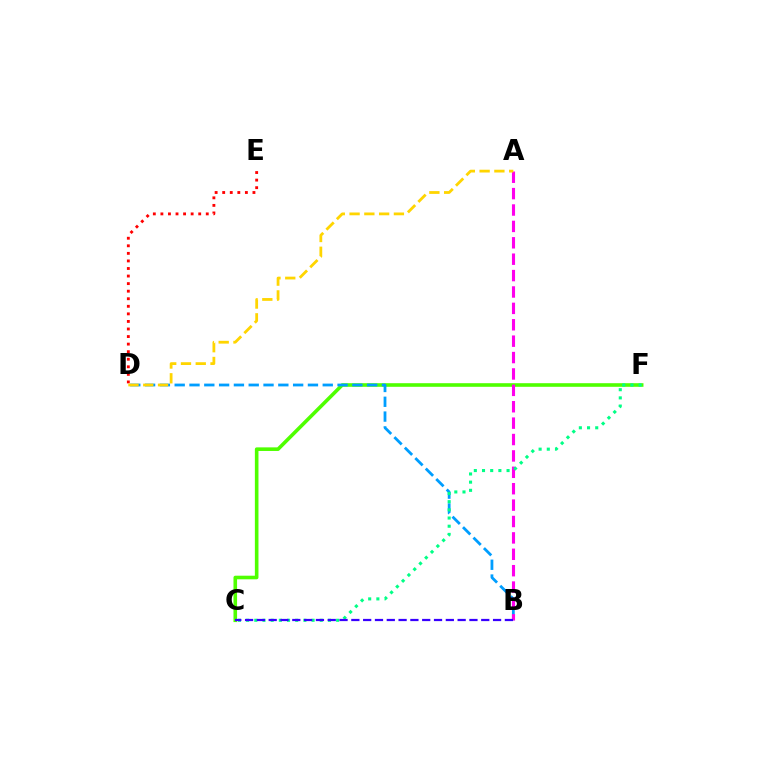{('D', 'E'): [{'color': '#ff0000', 'line_style': 'dotted', 'thickness': 2.05}], ('C', 'F'): [{'color': '#4fff00', 'line_style': 'solid', 'thickness': 2.59}, {'color': '#00ff86', 'line_style': 'dotted', 'thickness': 2.22}], ('B', 'D'): [{'color': '#009eff', 'line_style': 'dashed', 'thickness': 2.01}], ('A', 'B'): [{'color': '#ff00ed', 'line_style': 'dashed', 'thickness': 2.23}], ('A', 'D'): [{'color': '#ffd500', 'line_style': 'dashed', 'thickness': 2.01}], ('B', 'C'): [{'color': '#3700ff', 'line_style': 'dashed', 'thickness': 1.6}]}